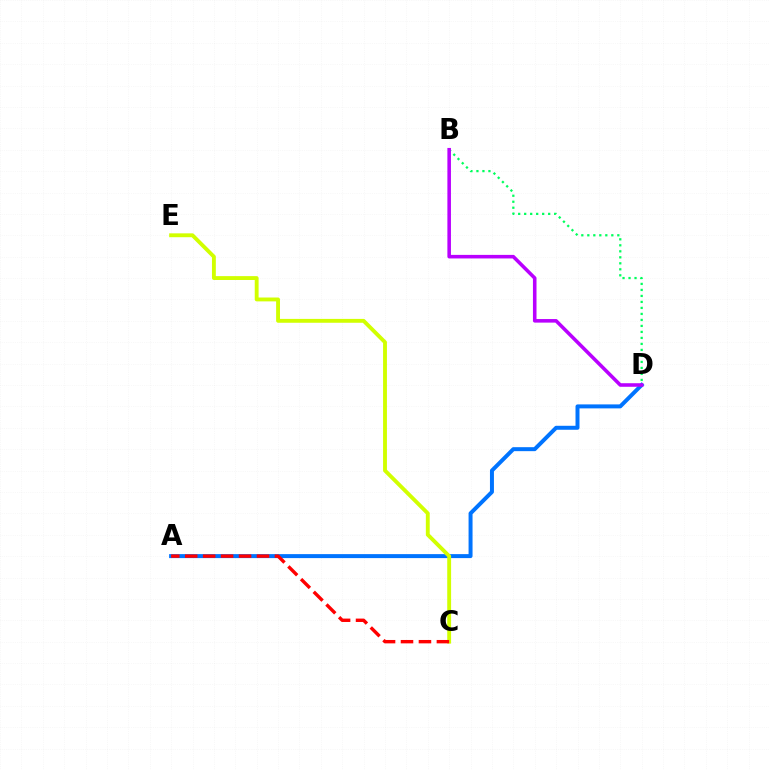{('A', 'D'): [{'color': '#0074ff', 'line_style': 'solid', 'thickness': 2.86}], ('C', 'E'): [{'color': '#d1ff00', 'line_style': 'solid', 'thickness': 2.78}], ('B', 'D'): [{'color': '#00ff5c', 'line_style': 'dotted', 'thickness': 1.63}, {'color': '#b900ff', 'line_style': 'solid', 'thickness': 2.56}], ('A', 'C'): [{'color': '#ff0000', 'line_style': 'dashed', 'thickness': 2.44}]}